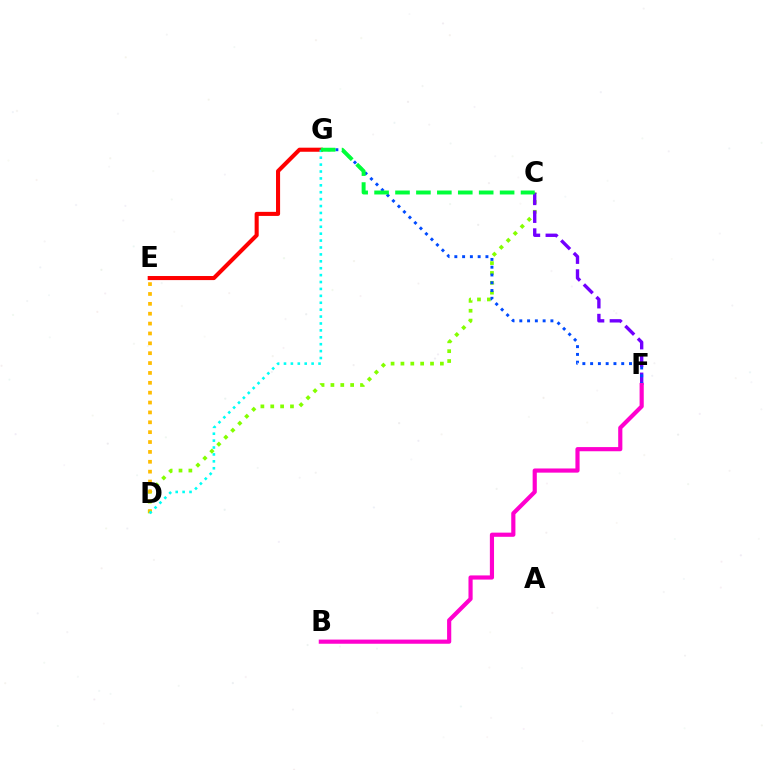{('C', 'D'): [{'color': '#84ff00', 'line_style': 'dotted', 'thickness': 2.68}], ('C', 'F'): [{'color': '#7200ff', 'line_style': 'dashed', 'thickness': 2.42}], ('D', 'E'): [{'color': '#ffbd00', 'line_style': 'dotted', 'thickness': 2.68}], ('E', 'G'): [{'color': '#ff0000', 'line_style': 'solid', 'thickness': 2.93}], ('D', 'G'): [{'color': '#00fff6', 'line_style': 'dotted', 'thickness': 1.88}], ('F', 'G'): [{'color': '#004bff', 'line_style': 'dotted', 'thickness': 2.11}], ('B', 'F'): [{'color': '#ff00cf', 'line_style': 'solid', 'thickness': 3.0}], ('C', 'G'): [{'color': '#00ff39', 'line_style': 'dashed', 'thickness': 2.84}]}